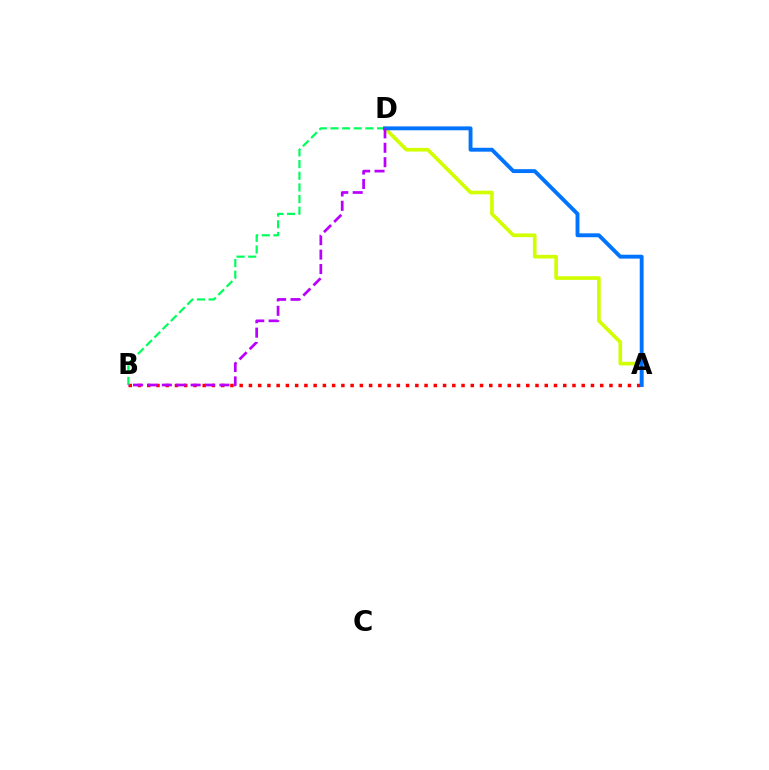{('A', 'D'): [{'color': '#d1ff00', 'line_style': 'solid', 'thickness': 2.63}, {'color': '#0074ff', 'line_style': 'solid', 'thickness': 2.8}], ('A', 'B'): [{'color': '#ff0000', 'line_style': 'dotted', 'thickness': 2.51}], ('B', 'D'): [{'color': '#00ff5c', 'line_style': 'dashed', 'thickness': 1.58}, {'color': '#b900ff', 'line_style': 'dashed', 'thickness': 1.96}]}